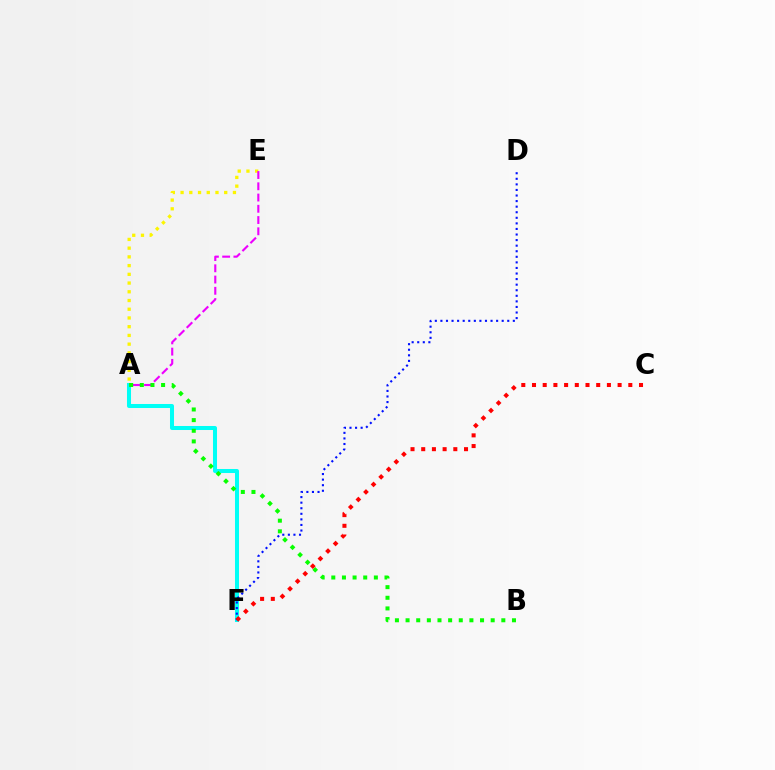{('A', 'F'): [{'color': '#00fff6', 'line_style': 'solid', 'thickness': 2.9}], ('A', 'E'): [{'color': '#fcf500', 'line_style': 'dotted', 'thickness': 2.37}, {'color': '#ee00ff', 'line_style': 'dashed', 'thickness': 1.53}], ('D', 'F'): [{'color': '#0010ff', 'line_style': 'dotted', 'thickness': 1.51}], ('A', 'B'): [{'color': '#08ff00', 'line_style': 'dotted', 'thickness': 2.89}], ('C', 'F'): [{'color': '#ff0000', 'line_style': 'dotted', 'thickness': 2.91}]}